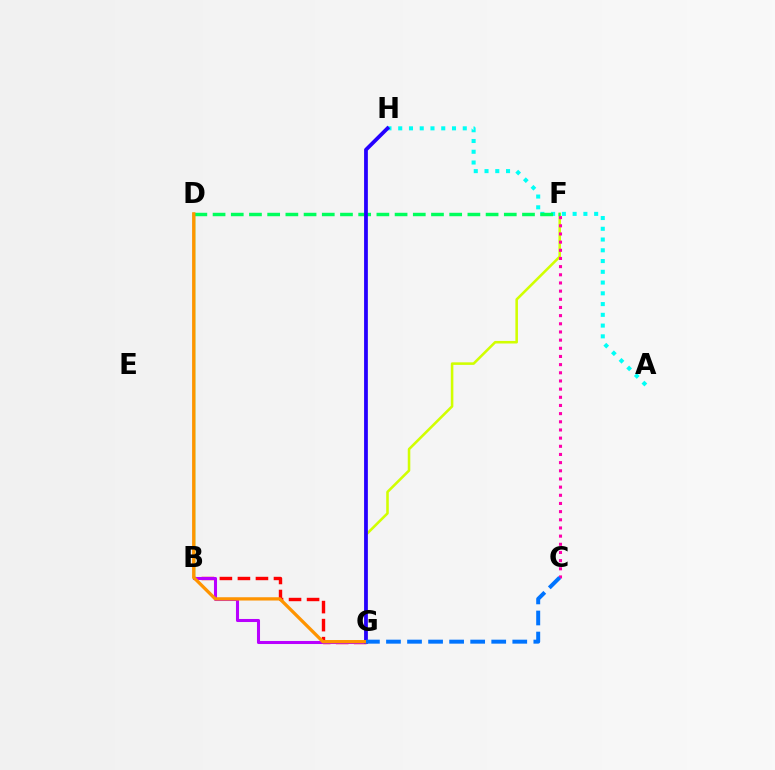{('B', 'D'): [{'color': '#3dff00', 'line_style': 'solid', 'thickness': 1.75}], ('F', 'G'): [{'color': '#d1ff00', 'line_style': 'solid', 'thickness': 1.84}], ('B', 'G'): [{'color': '#ff0000', 'line_style': 'dashed', 'thickness': 2.45}, {'color': '#b900ff', 'line_style': 'solid', 'thickness': 2.2}], ('A', 'H'): [{'color': '#00fff6', 'line_style': 'dotted', 'thickness': 2.92}], ('D', 'F'): [{'color': '#00ff5c', 'line_style': 'dashed', 'thickness': 2.47}], ('G', 'H'): [{'color': '#2500ff', 'line_style': 'solid', 'thickness': 2.72}], ('C', 'F'): [{'color': '#ff00ac', 'line_style': 'dotted', 'thickness': 2.22}], ('D', 'G'): [{'color': '#ff9400', 'line_style': 'solid', 'thickness': 2.36}], ('C', 'G'): [{'color': '#0074ff', 'line_style': 'dashed', 'thickness': 2.86}]}